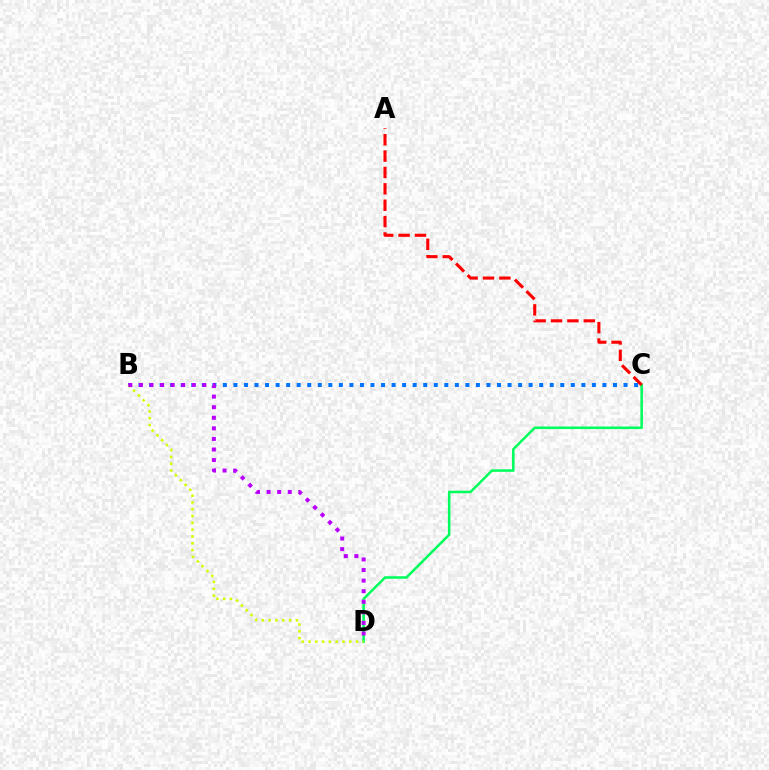{('B', 'C'): [{'color': '#0074ff', 'line_style': 'dotted', 'thickness': 2.86}], ('C', 'D'): [{'color': '#00ff5c', 'line_style': 'solid', 'thickness': 1.83}], ('A', 'C'): [{'color': '#ff0000', 'line_style': 'dashed', 'thickness': 2.23}], ('B', 'D'): [{'color': '#d1ff00', 'line_style': 'dotted', 'thickness': 1.85}, {'color': '#b900ff', 'line_style': 'dotted', 'thickness': 2.87}]}